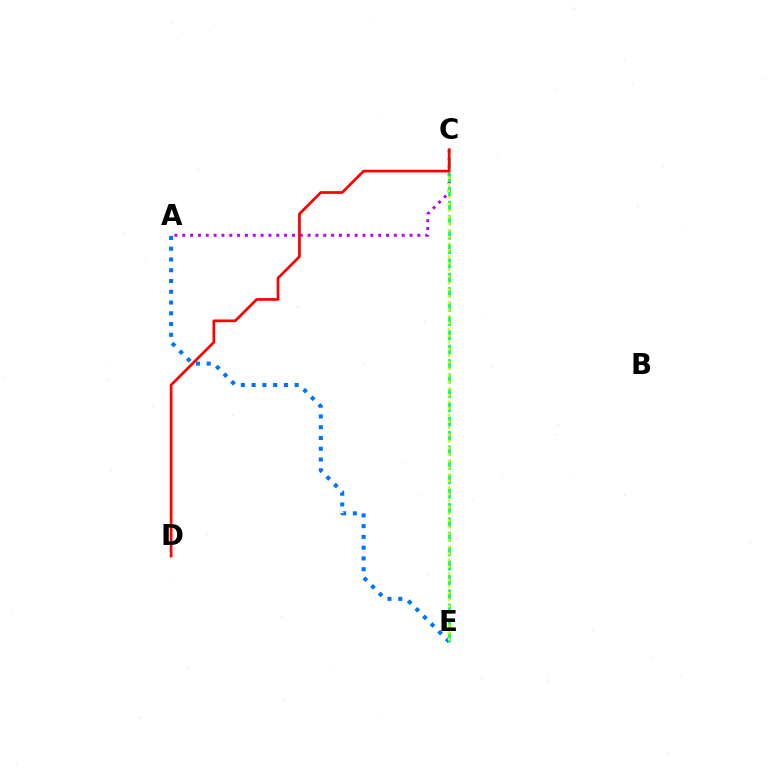{('A', 'E'): [{'color': '#0074ff', 'line_style': 'dotted', 'thickness': 2.92}], ('A', 'C'): [{'color': '#b900ff', 'line_style': 'dotted', 'thickness': 2.13}], ('C', 'E'): [{'color': '#00ff5c', 'line_style': 'dashed', 'thickness': 1.95}, {'color': '#d1ff00', 'line_style': 'dotted', 'thickness': 1.79}], ('C', 'D'): [{'color': '#ff0000', 'line_style': 'solid', 'thickness': 1.95}]}